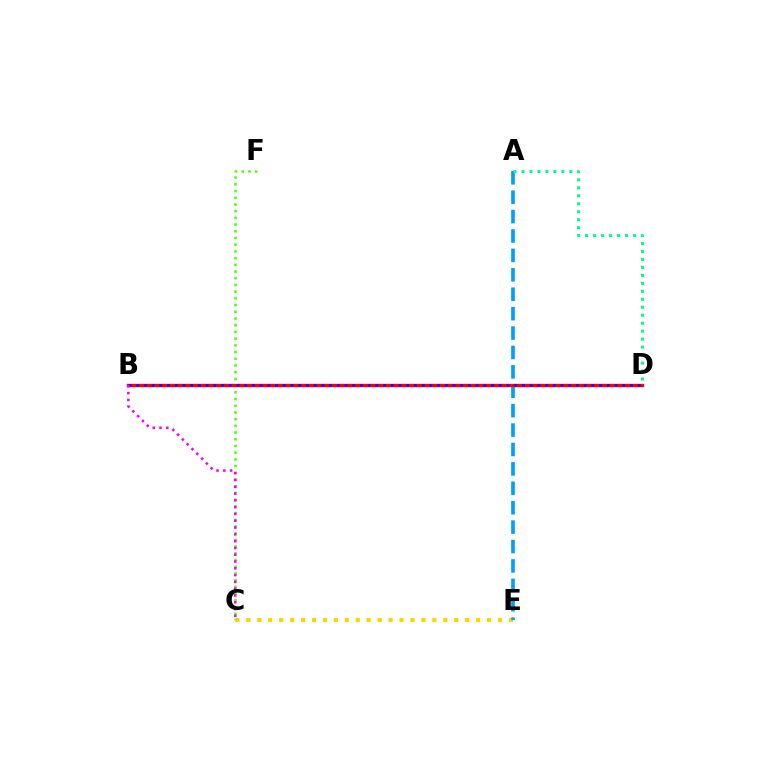{('C', 'E'): [{'color': '#ffd500', 'line_style': 'dotted', 'thickness': 2.97}], ('A', 'E'): [{'color': '#009eff', 'line_style': 'dashed', 'thickness': 2.64}], ('C', 'F'): [{'color': '#4fff00', 'line_style': 'dotted', 'thickness': 1.82}], ('B', 'D'): [{'color': '#ff0000', 'line_style': 'solid', 'thickness': 2.41}, {'color': '#3700ff', 'line_style': 'dotted', 'thickness': 2.1}], ('B', 'C'): [{'color': '#ff00ed', 'line_style': 'dotted', 'thickness': 1.85}], ('A', 'D'): [{'color': '#00ff86', 'line_style': 'dotted', 'thickness': 2.17}]}